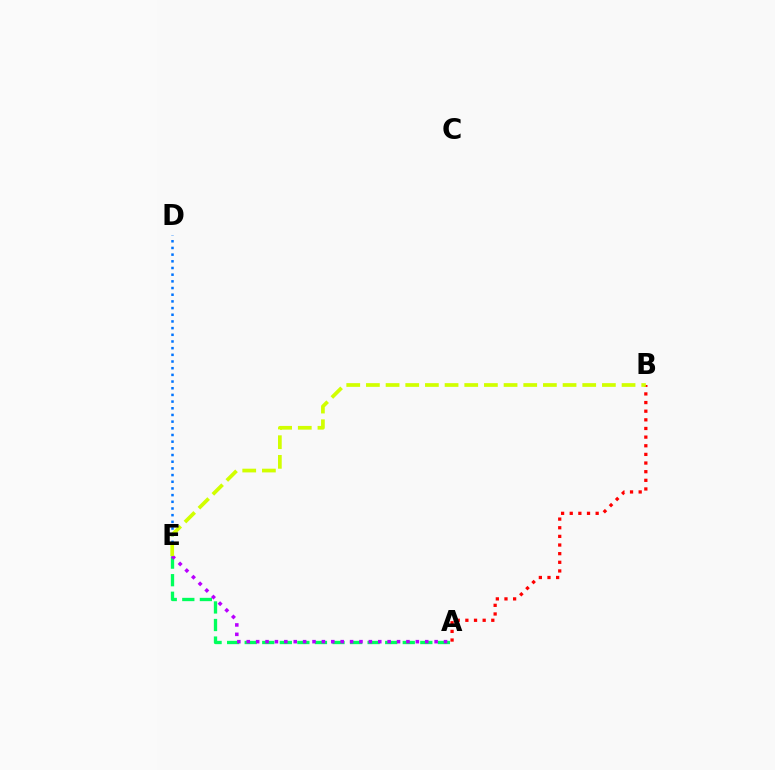{('A', 'E'): [{'color': '#00ff5c', 'line_style': 'dashed', 'thickness': 2.39}, {'color': '#b900ff', 'line_style': 'dotted', 'thickness': 2.55}], ('D', 'E'): [{'color': '#0074ff', 'line_style': 'dotted', 'thickness': 1.81}], ('A', 'B'): [{'color': '#ff0000', 'line_style': 'dotted', 'thickness': 2.35}], ('B', 'E'): [{'color': '#d1ff00', 'line_style': 'dashed', 'thickness': 2.67}]}